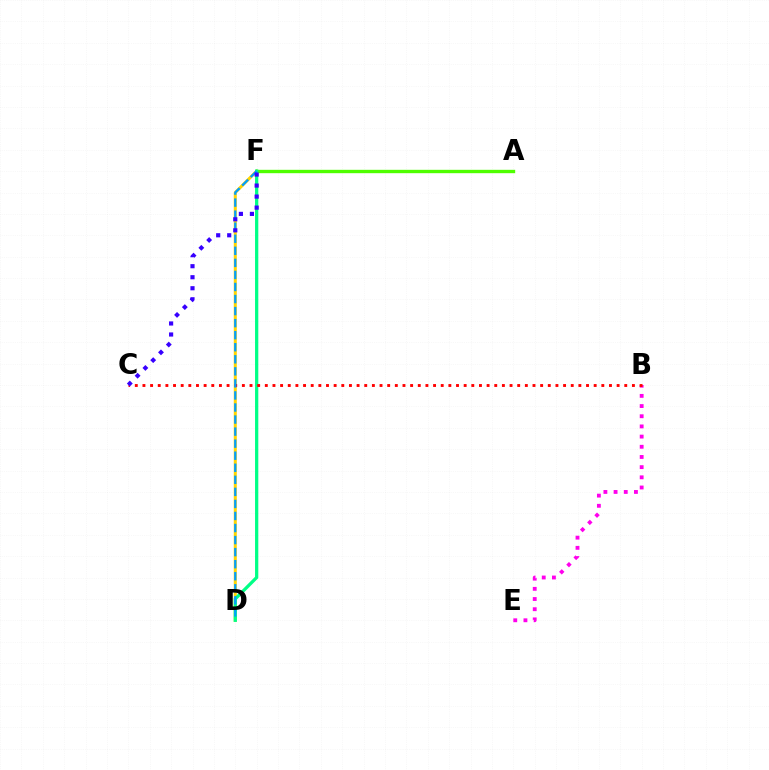{('D', 'F'): [{'color': '#ffd500', 'line_style': 'solid', 'thickness': 2.18}, {'color': '#00ff86', 'line_style': 'solid', 'thickness': 2.35}, {'color': '#009eff', 'line_style': 'dashed', 'thickness': 1.64}], ('A', 'F'): [{'color': '#4fff00', 'line_style': 'solid', 'thickness': 2.43}], ('B', 'E'): [{'color': '#ff00ed', 'line_style': 'dotted', 'thickness': 2.77}], ('B', 'C'): [{'color': '#ff0000', 'line_style': 'dotted', 'thickness': 2.08}], ('C', 'F'): [{'color': '#3700ff', 'line_style': 'dotted', 'thickness': 2.99}]}